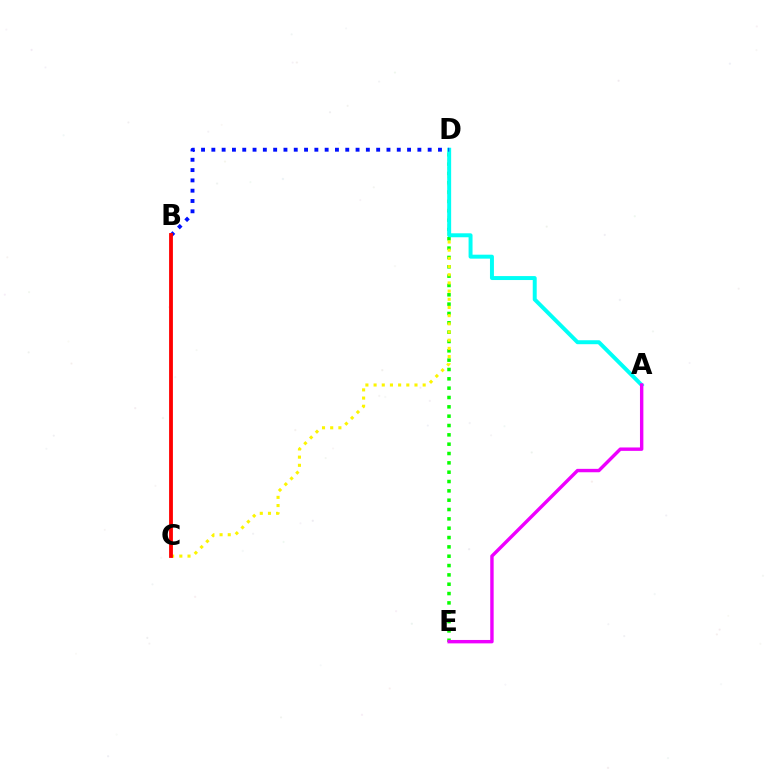{('D', 'E'): [{'color': '#08ff00', 'line_style': 'dotted', 'thickness': 2.54}], ('C', 'D'): [{'color': '#fcf500', 'line_style': 'dotted', 'thickness': 2.22}], ('A', 'D'): [{'color': '#00fff6', 'line_style': 'solid', 'thickness': 2.85}], ('A', 'E'): [{'color': '#ee00ff', 'line_style': 'solid', 'thickness': 2.45}], ('B', 'D'): [{'color': '#0010ff', 'line_style': 'dotted', 'thickness': 2.8}], ('B', 'C'): [{'color': '#ff0000', 'line_style': 'solid', 'thickness': 2.75}]}